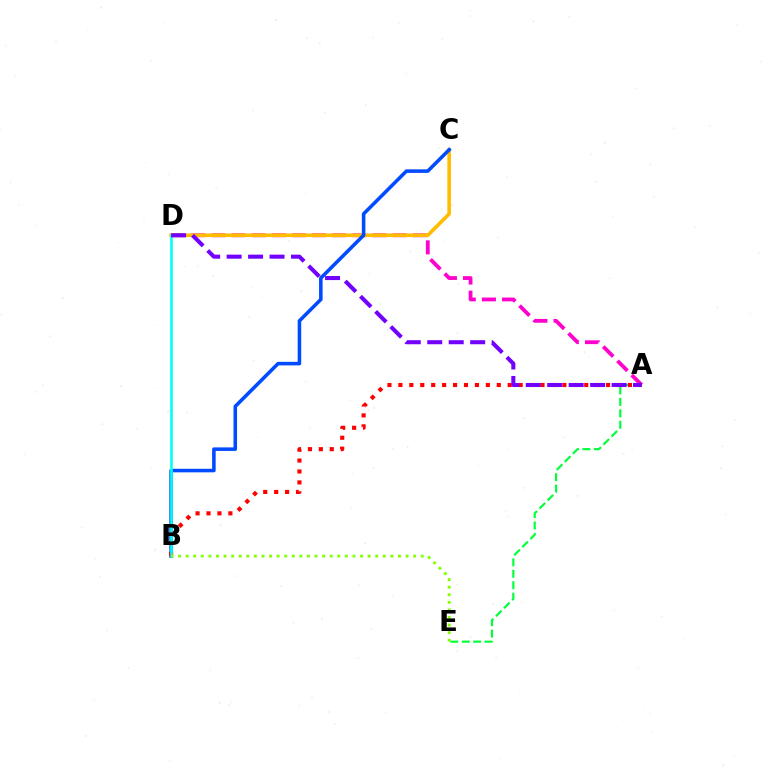{('A', 'D'): [{'color': '#ff00cf', 'line_style': 'dashed', 'thickness': 2.73}, {'color': '#7200ff', 'line_style': 'dashed', 'thickness': 2.92}], ('C', 'D'): [{'color': '#ffbd00', 'line_style': 'solid', 'thickness': 2.6}], ('B', 'C'): [{'color': '#004bff', 'line_style': 'solid', 'thickness': 2.56}], ('A', 'E'): [{'color': '#00ff39', 'line_style': 'dashed', 'thickness': 1.55}], ('A', 'B'): [{'color': '#ff0000', 'line_style': 'dotted', 'thickness': 2.97}], ('B', 'D'): [{'color': '#00fff6', 'line_style': 'solid', 'thickness': 1.88}], ('B', 'E'): [{'color': '#84ff00', 'line_style': 'dotted', 'thickness': 2.06}]}